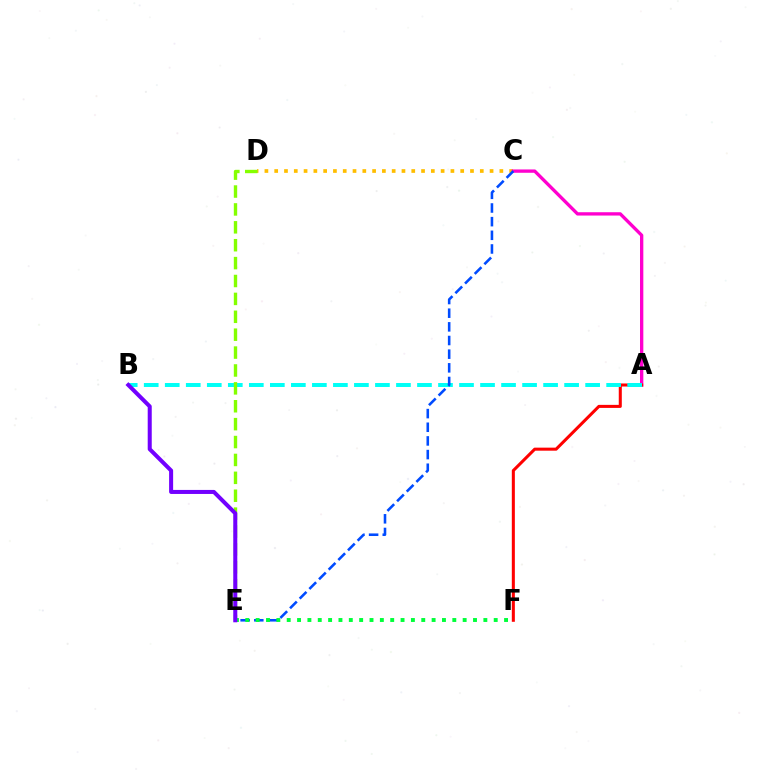{('C', 'D'): [{'color': '#ffbd00', 'line_style': 'dotted', 'thickness': 2.66}], ('A', 'C'): [{'color': '#ff00cf', 'line_style': 'solid', 'thickness': 2.39}], ('A', 'F'): [{'color': '#ff0000', 'line_style': 'solid', 'thickness': 2.19}], ('A', 'B'): [{'color': '#00fff6', 'line_style': 'dashed', 'thickness': 2.86}], ('D', 'E'): [{'color': '#84ff00', 'line_style': 'dashed', 'thickness': 2.43}], ('C', 'E'): [{'color': '#004bff', 'line_style': 'dashed', 'thickness': 1.86}], ('E', 'F'): [{'color': '#00ff39', 'line_style': 'dotted', 'thickness': 2.81}], ('B', 'E'): [{'color': '#7200ff', 'line_style': 'solid', 'thickness': 2.9}]}